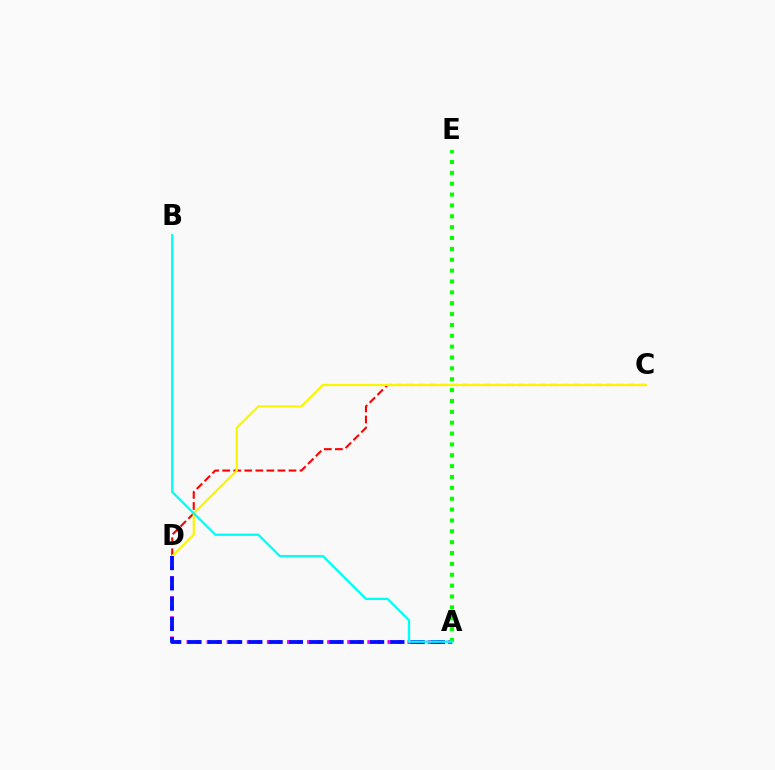{('C', 'D'): [{'color': '#ff0000', 'line_style': 'dashed', 'thickness': 1.5}, {'color': '#fcf500', 'line_style': 'solid', 'thickness': 1.58}], ('A', 'D'): [{'color': '#ee00ff', 'line_style': 'dotted', 'thickness': 2.73}, {'color': '#0010ff', 'line_style': 'dashed', 'thickness': 2.76}], ('A', 'E'): [{'color': '#08ff00', 'line_style': 'dotted', 'thickness': 2.95}], ('A', 'B'): [{'color': '#00fff6', 'line_style': 'solid', 'thickness': 1.65}]}